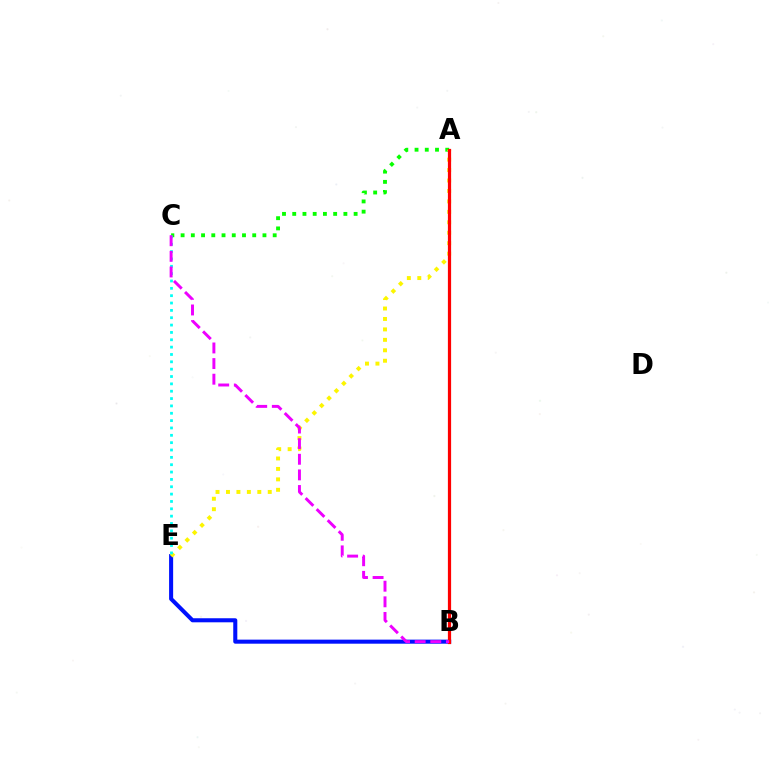{('B', 'E'): [{'color': '#0010ff', 'line_style': 'solid', 'thickness': 2.92}], ('A', 'C'): [{'color': '#08ff00', 'line_style': 'dotted', 'thickness': 2.78}], ('A', 'E'): [{'color': '#fcf500', 'line_style': 'dotted', 'thickness': 2.84}], ('A', 'B'): [{'color': '#ff0000', 'line_style': 'solid', 'thickness': 2.32}], ('C', 'E'): [{'color': '#00fff6', 'line_style': 'dotted', 'thickness': 2.0}], ('B', 'C'): [{'color': '#ee00ff', 'line_style': 'dashed', 'thickness': 2.12}]}